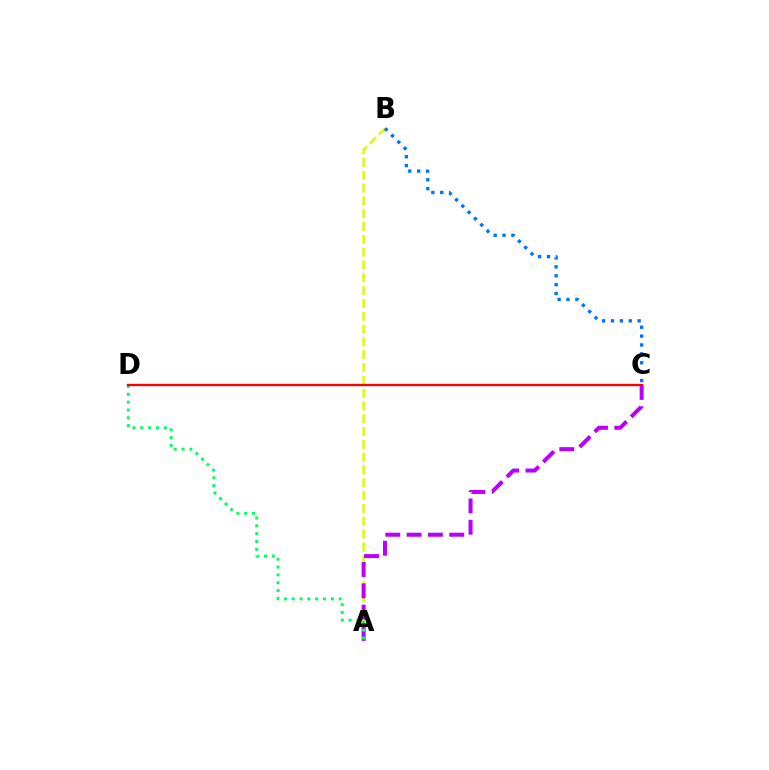{('A', 'B'): [{'color': '#d1ff00', 'line_style': 'dashed', 'thickness': 1.74}], ('A', 'C'): [{'color': '#b900ff', 'line_style': 'dashed', 'thickness': 2.9}], ('B', 'C'): [{'color': '#0074ff', 'line_style': 'dotted', 'thickness': 2.42}], ('A', 'D'): [{'color': '#00ff5c', 'line_style': 'dotted', 'thickness': 2.13}], ('C', 'D'): [{'color': '#ff0000', 'line_style': 'solid', 'thickness': 1.67}]}